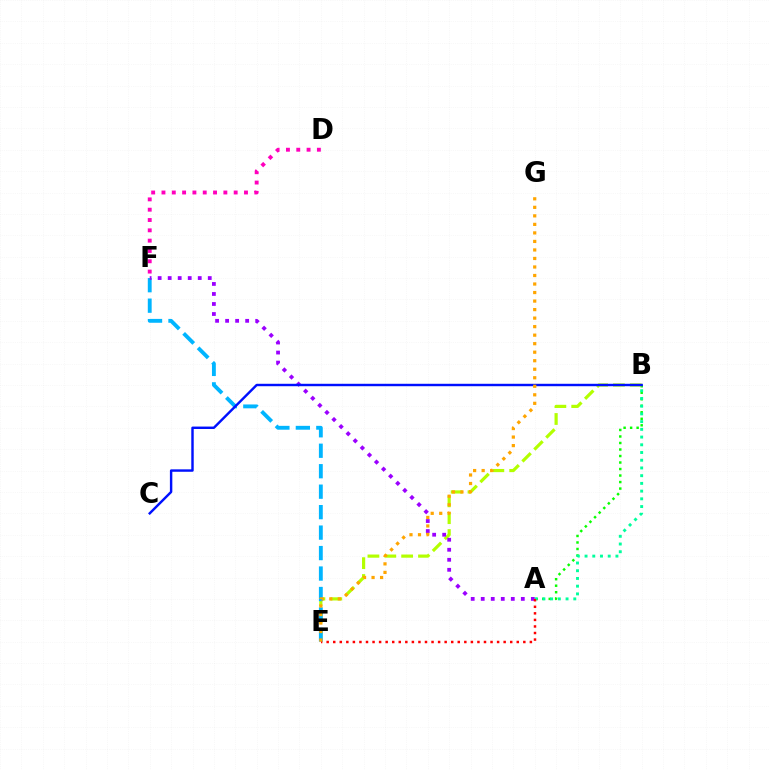{('A', 'B'): [{'color': '#08ff00', 'line_style': 'dotted', 'thickness': 1.77}, {'color': '#00ff9d', 'line_style': 'dotted', 'thickness': 2.1}], ('B', 'E'): [{'color': '#b3ff00', 'line_style': 'dashed', 'thickness': 2.29}], ('D', 'F'): [{'color': '#ff00bd', 'line_style': 'dotted', 'thickness': 2.8}], ('E', 'F'): [{'color': '#00b5ff', 'line_style': 'dashed', 'thickness': 2.78}], ('A', 'F'): [{'color': '#9b00ff', 'line_style': 'dotted', 'thickness': 2.72}], ('B', 'C'): [{'color': '#0010ff', 'line_style': 'solid', 'thickness': 1.75}], ('A', 'E'): [{'color': '#ff0000', 'line_style': 'dotted', 'thickness': 1.78}], ('E', 'G'): [{'color': '#ffa500', 'line_style': 'dotted', 'thickness': 2.32}]}